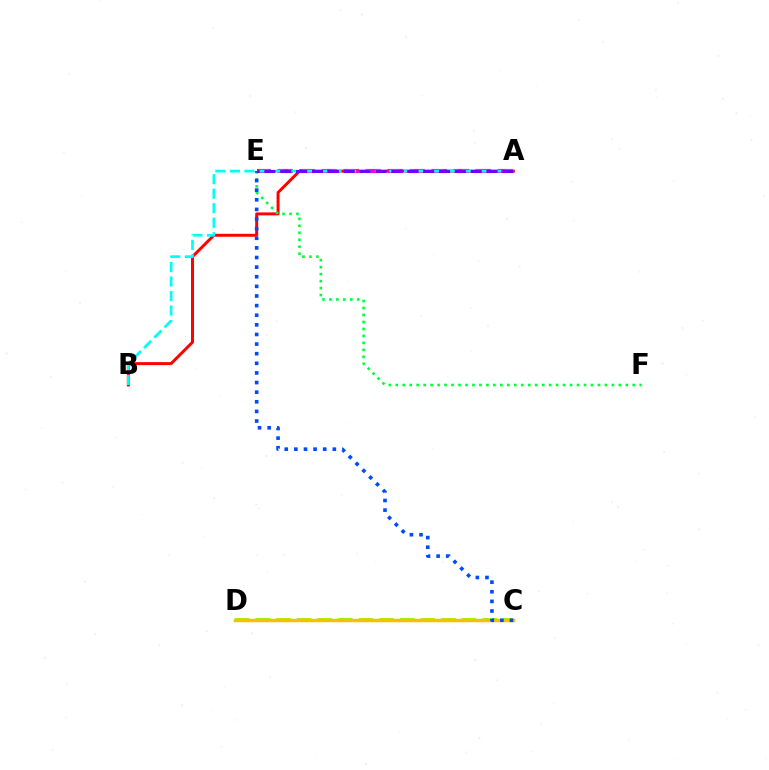{('C', 'D'): [{'color': '#84ff00', 'line_style': 'dashed', 'thickness': 2.8}, {'color': '#ffbd00', 'line_style': 'solid', 'thickness': 2.49}], ('A', 'B'): [{'color': '#ff0000', 'line_style': 'solid', 'thickness': 2.14}, {'color': '#00fff6', 'line_style': 'dashed', 'thickness': 1.97}], ('A', 'E'): [{'color': '#ff00cf', 'line_style': 'dashed', 'thickness': 2.99}, {'color': '#7200ff', 'line_style': 'dashed', 'thickness': 2.16}], ('E', 'F'): [{'color': '#00ff39', 'line_style': 'dotted', 'thickness': 1.89}], ('C', 'E'): [{'color': '#004bff', 'line_style': 'dotted', 'thickness': 2.61}]}